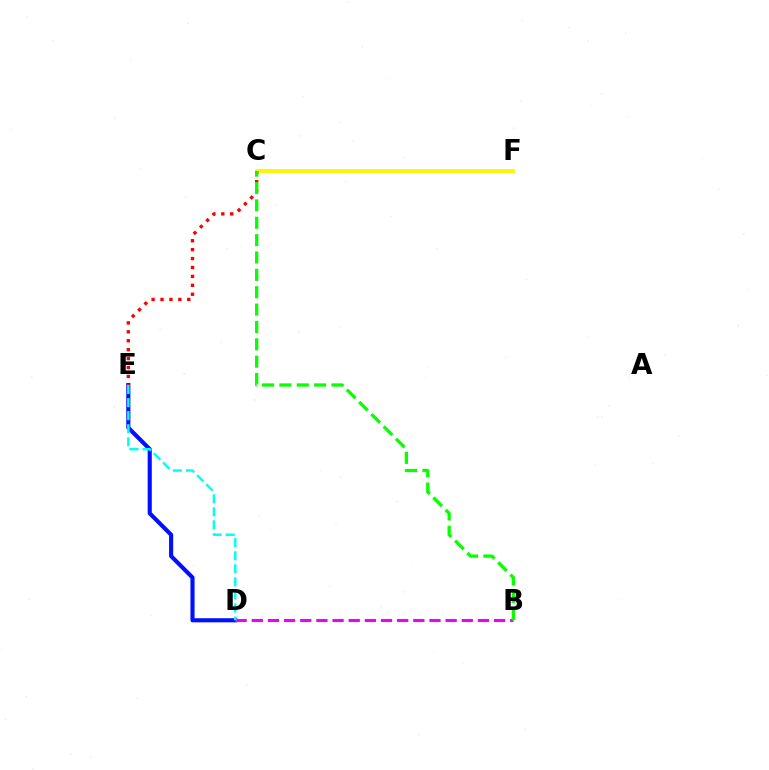{('D', 'E'): [{'color': '#0010ff', 'line_style': 'solid', 'thickness': 2.96}, {'color': '#00fff6', 'line_style': 'dashed', 'thickness': 1.77}], ('B', 'D'): [{'color': '#ee00ff', 'line_style': 'dashed', 'thickness': 2.19}], ('C', 'F'): [{'color': '#fcf500', 'line_style': 'solid', 'thickness': 2.74}], ('C', 'E'): [{'color': '#ff0000', 'line_style': 'dotted', 'thickness': 2.42}], ('B', 'C'): [{'color': '#08ff00', 'line_style': 'dashed', 'thickness': 2.36}]}